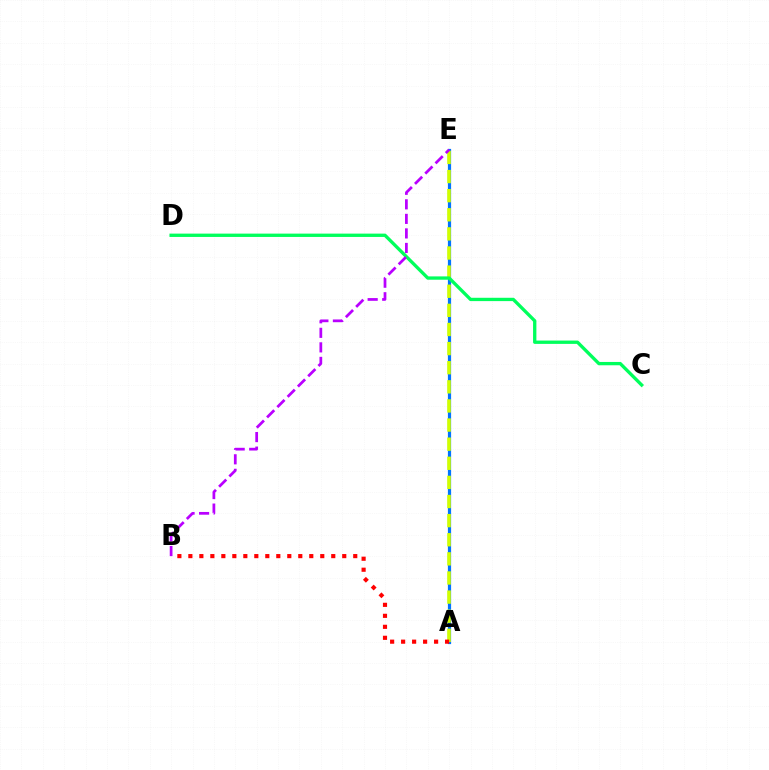{('A', 'E'): [{'color': '#0074ff', 'line_style': 'solid', 'thickness': 2.31}, {'color': '#d1ff00', 'line_style': 'dashed', 'thickness': 2.6}], ('C', 'D'): [{'color': '#00ff5c', 'line_style': 'solid', 'thickness': 2.39}], ('B', 'E'): [{'color': '#b900ff', 'line_style': 'dashed', 'thickness': 1.97}], ('A', 'B'): [{'color': '#ff0000', 'line_style': 'dotted', 'thickness': 2.99}]}